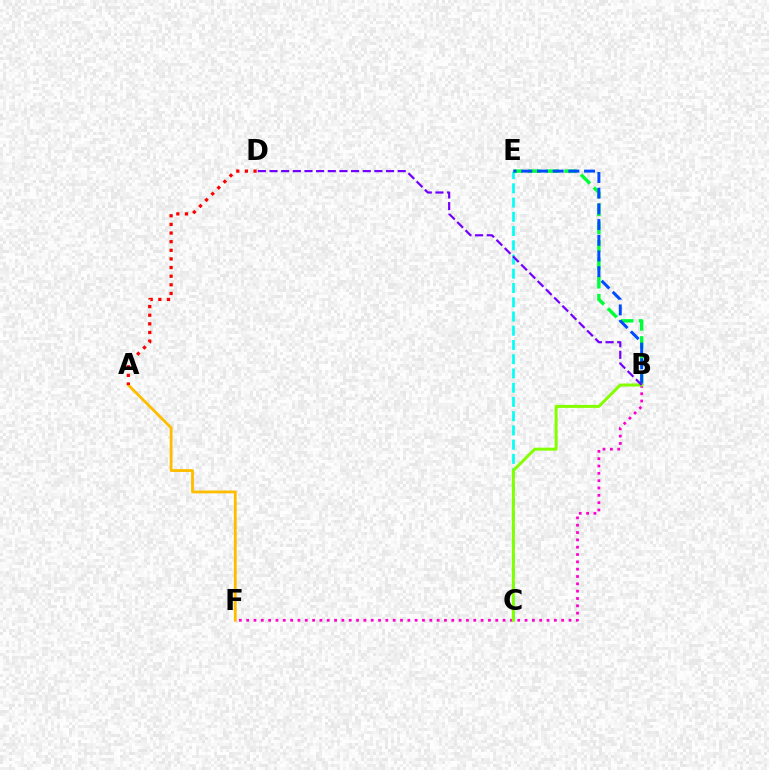{('B', 'F'): [{'color': '#ff00cf', 'line_style': 'dotted', 'thickness': 1.99}], ('C', 'E'): [{'color': '#00fff6', 'line_style': 'dashed', 'thickness': 1.93}], ('A', 'F'): [{'color': '#ffbd00', 'line_style': 'solid', 'thickness': 2.04}], ('A', 'D'): [{'color': '#ff0000', 'line_style': 'dotted', 'thickness': 2.34}], ('B', 'E'): [{'color': '#00ff39', 'line_style': 'dashed', 'thickness': 2.46}, {'color': '#004bff', 'line_style': 'dashed', 'thickness': 2.13}], ('B', 'C'): [{'color': '#84ff00', 'line_style': 'solid', 'thickness': 2.15}], ('B', 'D'): [{'color': '#7200ff', 'line_style': 'dashed', 'thickness': 1.58}]}